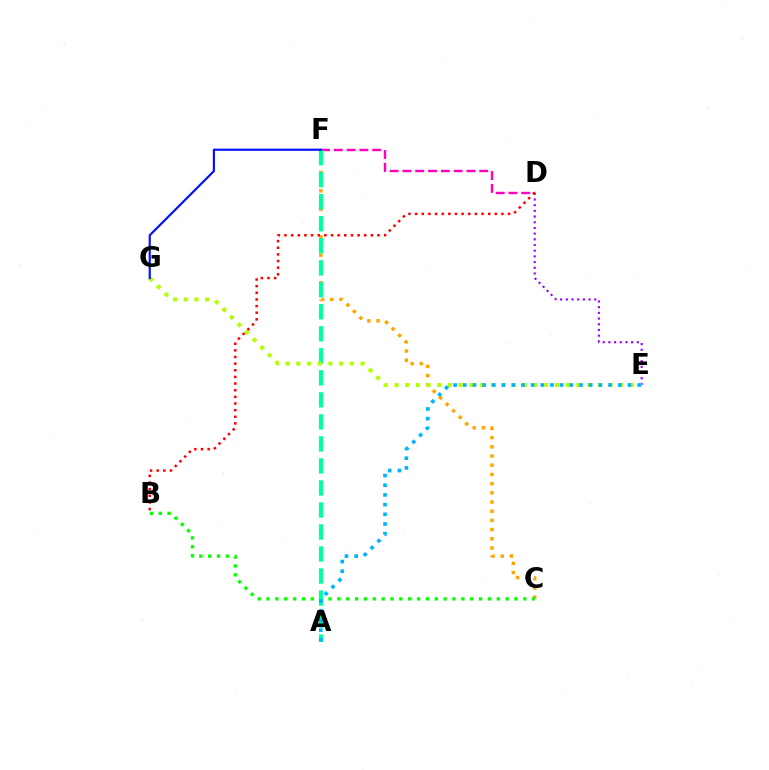{('C', 'F'): [{'color': '#ffa500', 'line_style': 'dotted', 'thickness': 2.5}], ('D', 'E'): [{'color': '#9b00ff', 'line_style': 'dotted', 'thickness': 1.55}], ('D', 'F'): [{'color': '#ff00bd', 'line_style': 'dashed', 'thickness': 1.74}], ('B', 'C'): [{'color': '#08ff00', 'line_style': 'dotted', 'thickness': 2.41}], ('A', 'F'): [{'color': '#00ff9d', 'line_style': 'dashed', 'thickness': 2.99}], ('E', 'G'): [{'color': '#b3ff00', 'line_style': 'dotted', 'thickness': 2.91}], ('F', 'G'): [{'color': '#0010ff', 'line_style': 'solid', 'thickness': 1.55}], ('A', 'E'): [{'color': '#00b5ff', 'line_style': 'dotted', 'thickness': 2.63}], ('B', 'D'): [{'color': '#ff0000', 'line_style': 'dotted', 'thickness': 1.8}]}